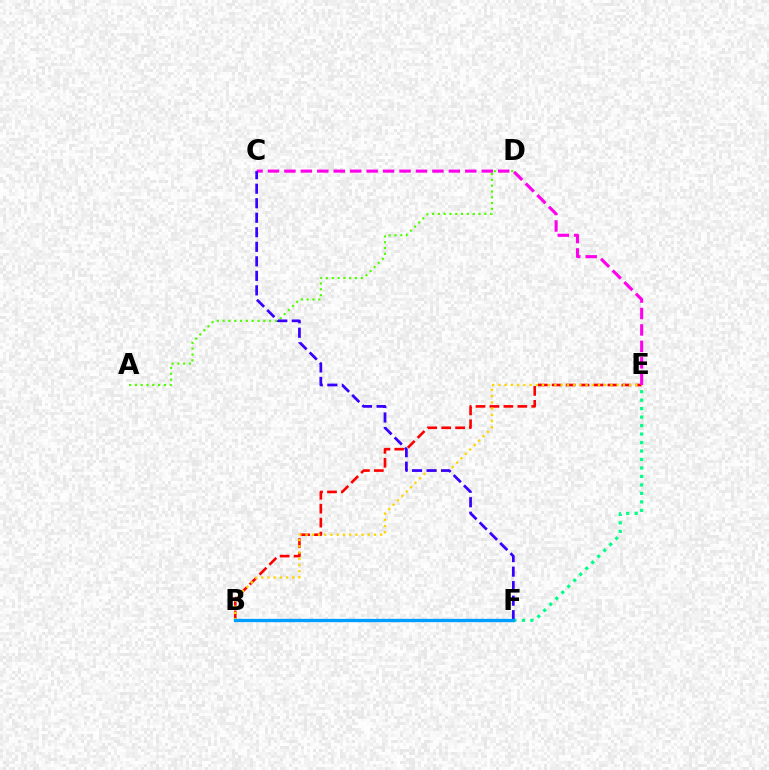{('B', 'E'): [{'color': '#ff0000', 'line_style': 'dashed', 'thickness': 1.89}, {'color': '#ffd500', 'line_style': 'dotted', 'thickness': 1.69}], ('E', 'F'): [{'color': '#00ff86', 'line_style': 'dotted', 'thickness': 2.3}], ('A', 'D'): [{'color': '#4fff00', 'line_style': 'dotted', 'thickness': 1.58}], ('C', 'E'): [{'color': '#ff00ed', 'line_style': 'dashed', 'thickness': 2.23}], ('C', 'F'): [{'color': '#3700ff', 'line_style': 'dashed', 'thickness': 1.97}], ('B', 'F'): [{'color': '#009eff', 'line_style': 'solid', 'thickness': 2.41}]}